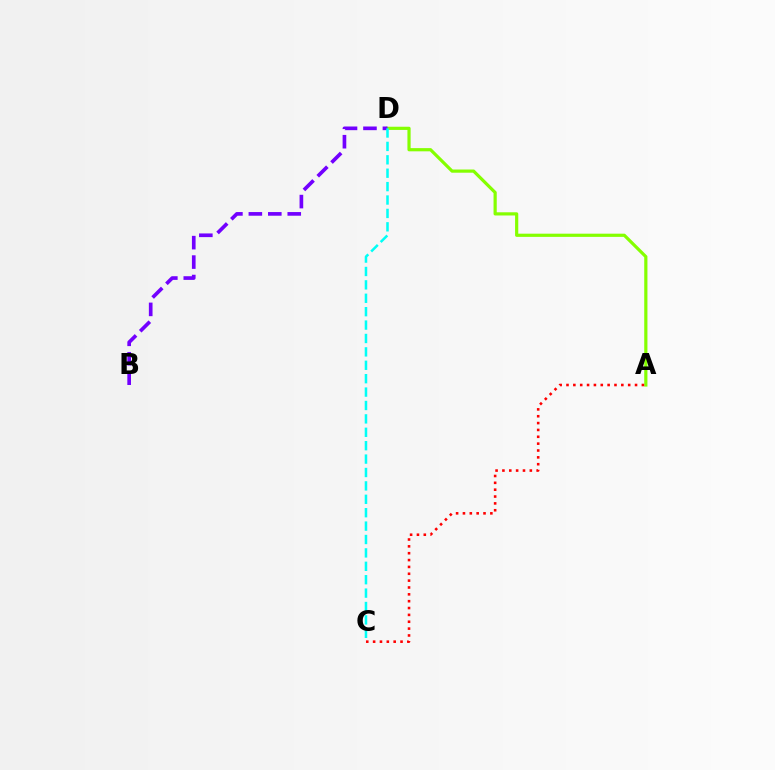{('A', 'D'): [{'color': '#84ff00', 'line_style': 'solid', 'thickness': 2.3}], ('B', 'D'): [{'color': '#7200ff', 'line_style': 'dashed', 'thickness': 2.64}], ('A', 'C'): [{'color': '#ff0000', 'line_style': 'dotted', 'thickness': 1.86}], ('C', 'D'): [{'color': '#00fff6', 'line_style': 'dashed', 'thickness': 1.82}]}